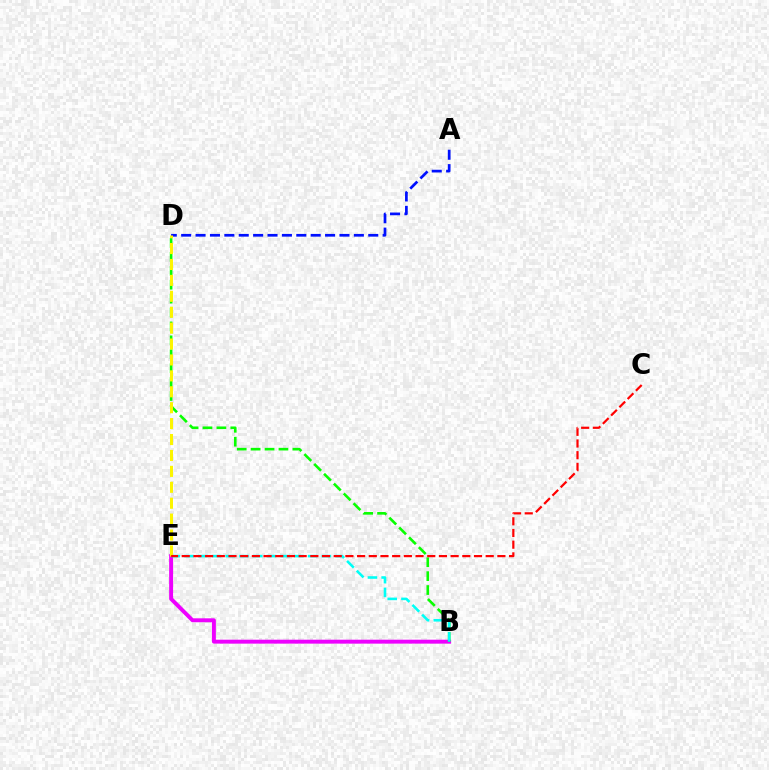{('A', 'D'): [{'color': '#0010ff', 'line_style': 'dashed', 'thickness': 1.96}], ('B', 'E'): [{'color': '#ee00ff', 'line_style': 'solid', 'thickness': 2.83}, {'color': '#00fff6', 'line_style': 'dashed', 'thickness': 1.87}], ('B', 'D'): [{'color': '#08ff00', 'line_style': 'dashed', 'thickness': 1.89}], ('D', 'E'): [{'color': '#fcf500', 'line_style': 'dashed', 'thickness': 2.16}], ('C', 'E'): [{'color': '#ff0000', 'line_style': 'dashed', 'thickness': 1.59}]}